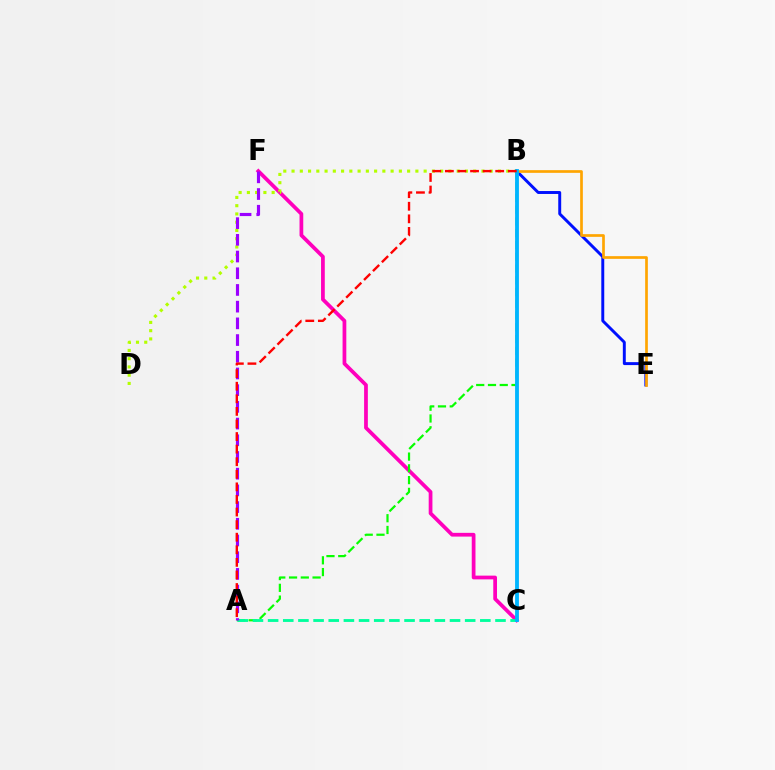{('C', 'F'): [{'color': '#ff00bd', 'line_style': 'solid', 'thickness': 2.69}], ('B', 'D'): [{'color': '#b3ff00', 'line_style': 'dotted', 'thickness': 2.24}], ('B', 'E'): [{'color': '#0010ff', 'line_style': 'solid', 'thickness': 2.12}, {'color': '#ffa500', 'line_style': 'solid', 'thickness': 1.93}], ('A', 'B'): [{'color': '#08ff00', 'line_style': 'dashed', 'thickness': 1.6}, {'color': '#ff0000', 'line_style': 'dashed', 'thickness': 1.71}], ('A', 'C'): [{'color': '#00ff9d', 'line_style': 'dashed', 'thickness': 2.06}], ('A', 'F'): [{'color': '#9b00ff', 'line_style': 'dashed', 'thickness': 2.27}], ('B', 'C'): [{'color': '#00b5ff', 'line_style': 'solid', 'thickness': 2.77}]}